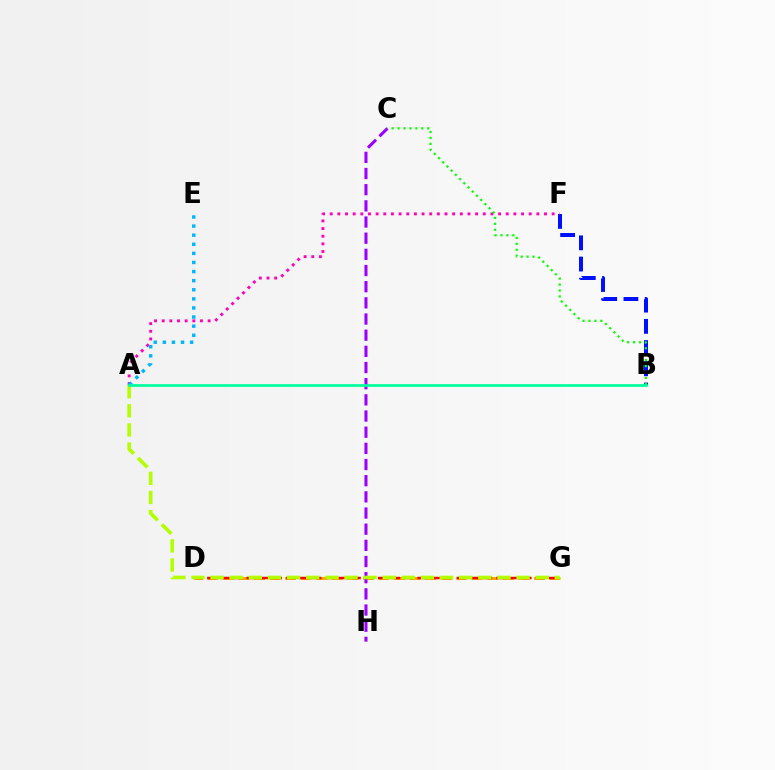{('B', 'F'): [{'color': '#0010ff', 'line_style': 'dashed', 'thickness': 2.88}], ('A', 'F'): [{'color': '#ff00bd', 'line_style': 'dotted', 'thickness': 2.08}], ('D', 'G'): [{'color': '#ffa500', 'line_style': 'dashed', 'thickness': 2.11}, {'color': '#ff0000', 'line_style': 'dashed', 'thickness': 1.78}], ('C', 'H'): [{'color': '#9b00ff', 'line_style': 'dashed', 'thickness': 2.2}], ('A', 'G'): [{'color': '#b3ff00', 'line_style': 'dashed', 'thickness': 2.6}], ('A', 'E'): [{'color': '#00b5ff', 'line_style': 'dotted', 'thickness': 2.47}], ('B', 'C'): [{'color': '#08ff00', 'line_style': 'dotted', 'thickness': 1.61}], ('A', 'B'): [{'color': '#00ff9d', 'line_style': 'solid', 'thickness': 1.96}]}